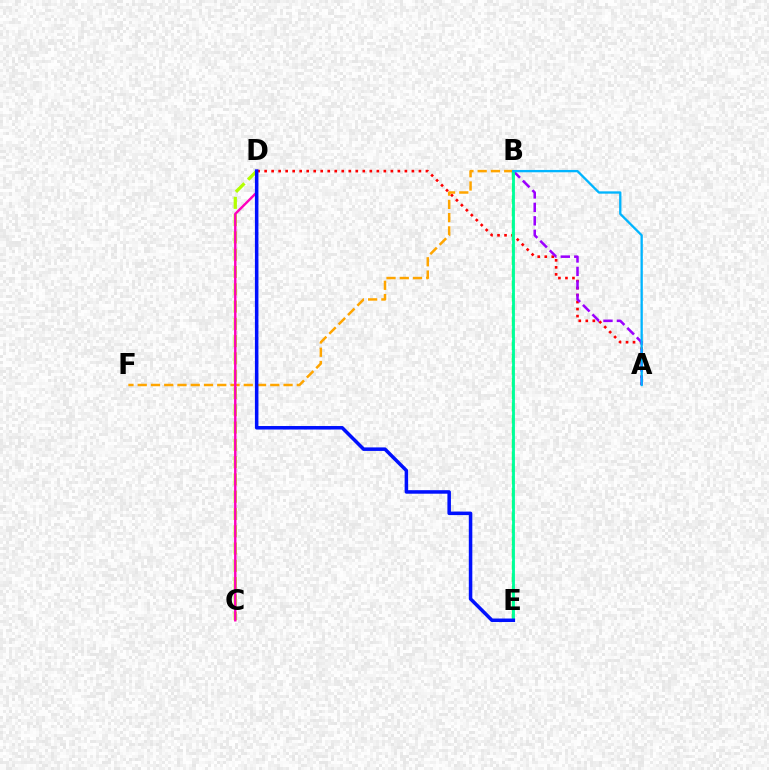{('A', 'D'): [{'color': '#ff0000', 'line_style': 'dotted', 'thickness': 1.91}], ('C', 'D'): [{'color': '#b3ff00', 'line_style': 'dashed', 'thickness': 2.35}, {'color': '#ff00bd', 'line_style': 'solid', 'thickness': 1.74}], ('A', 'B'): [{'color': '#9b00ff', 'line_style': 'dashed', 'thickness': 1.83}, {'color': '#00b5ff', 'line_style': 'solid', 'thickness': 1.67}], ('B', 'F'): [{'color': '#ffa500', 'line_style': 'dashed', 'thickness': 1.8}], ('B', 'E'): [{'color': '#08ff00', 'line_style': 'dashed', 'thickness': 1.66}, {'color': '#00ff9d', 'line_style': 'solid', 'thickness': 2.04}], ('D', 'E'): [{'color': '#0010ff', 'line_style': 'solid', 'thickness': 2.53}]}